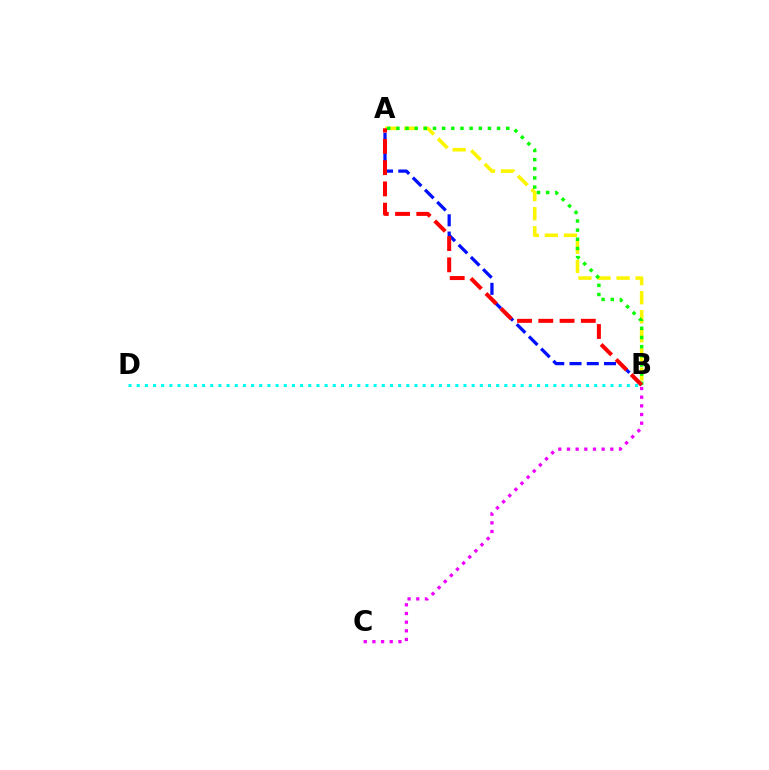{('B', 'D'): [{'color': '#00fff6', 'line_style': 'dotted', 'thickness': 2.22}], ('A', 'B'): [{'color': '#0010ff', 'line_style': 'dashed', 'thickness': 2.34}, {'color': '#fcf500', 'line_style': 'dashed', 'thickness': 2.59}, {'color': '#08ff00', 'line_style': 'dotted', 'thickness': 2.49}, {'color': '#ff0000', 'line_style': 'dashed', 'thickness': 2.89}], ('B', 'C'): [{'color': '#ee00ff', 'line_style': 'dotted', 'thickness': 2.35}]}